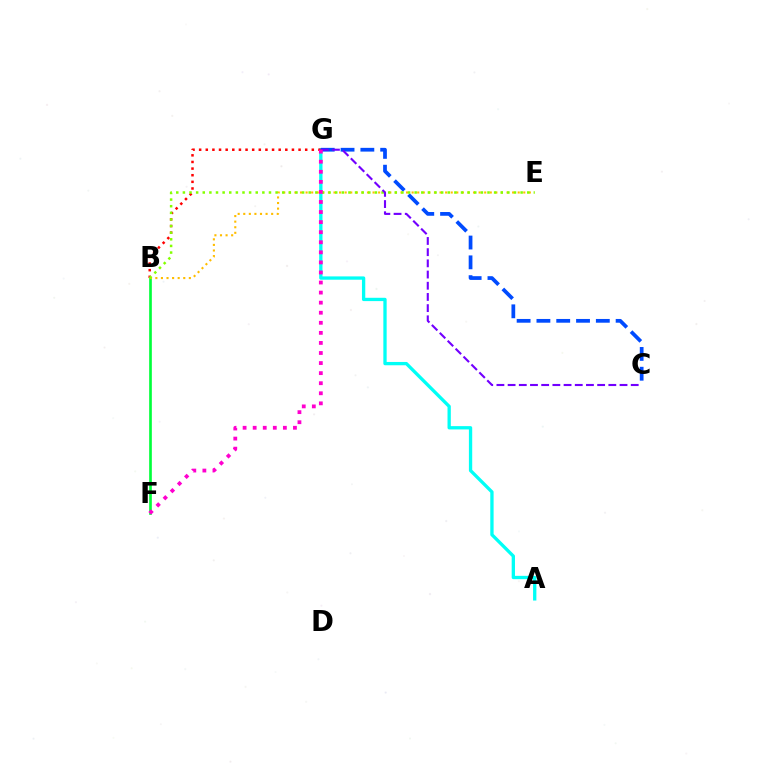{('A', 'G'): [{'color': '#00fff6', 'line_style': 'solid', 'thickness': 2.38}], ('B', 'G'): [{'color': '#ff0000', 'line_style': 'dotted', 'thickness': 1.8}], ('C', 'G'): [{'color': '#004bff', 'line_style': 'dashed', 'thickness': 2.69}, {'color': '#7200ff', 'line_style': 'dashed', 'thickness': 1.52}], ('B', 'F'): [{'color': '#00ff39', 'line_style': 'solid', 'thickness': 1.91}], ('B', 'E'): [{'color': '#ffbd00', 'line_style': 'dotted', 'thickness': 1.52}, {'color': '#84ff00', 'line_style': 'dotted', 'thickness': 1.8}], ('F', 'G'): [{'color': '#ff00cf', 'line_style': 'dotted', 'thickness': 2.74}]}